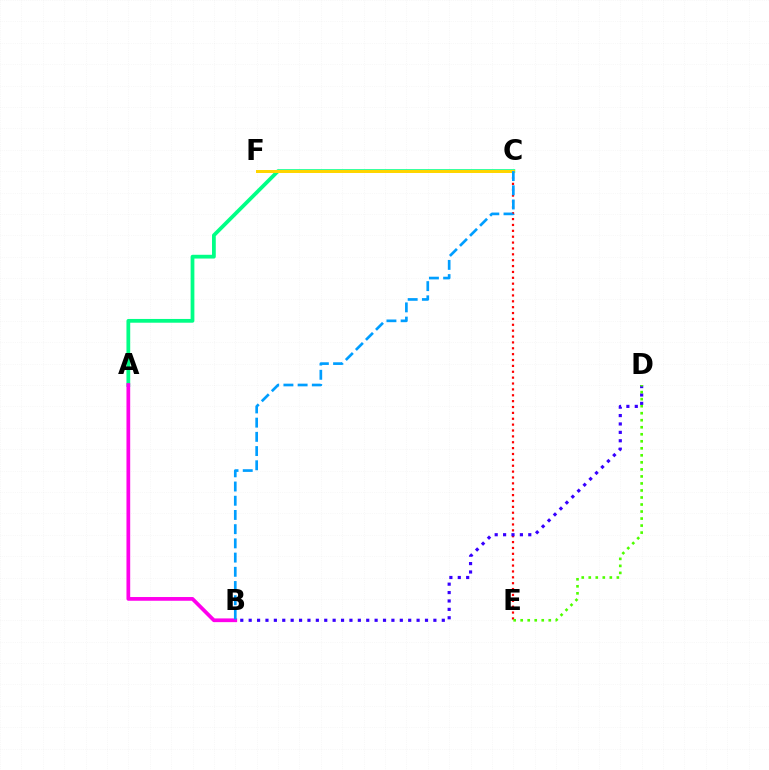{('A', 'C'): [{'color': '#00ff86', 'line_style': 'solid', 'thickness': 2.71}], ('C', 'E'): [{'color': '#ff0000', 'line_style': 'dotted', 'thickness': 1.6}], ('B', 'D'): [{'color': '#3700ff', 'line_style': 'dotted', 'thickness': 2.28}], ('C', 'F'): [{'color': '#ffd500', 'line_style': 'solid', 'thickness': 2.16}], ('D', 'E'): [{'color': '#4fff00', 'line_style': 'dotted', 'thickness': 1.91}], ('A', 'B'): [{'color': '#ff00ed', 'line_style': 'solid', 'thickness': 2.69}], ('B', 'C'): [{'color': '#009eff', 'line_style': 'dashed', 'thickness': 1.93}]}